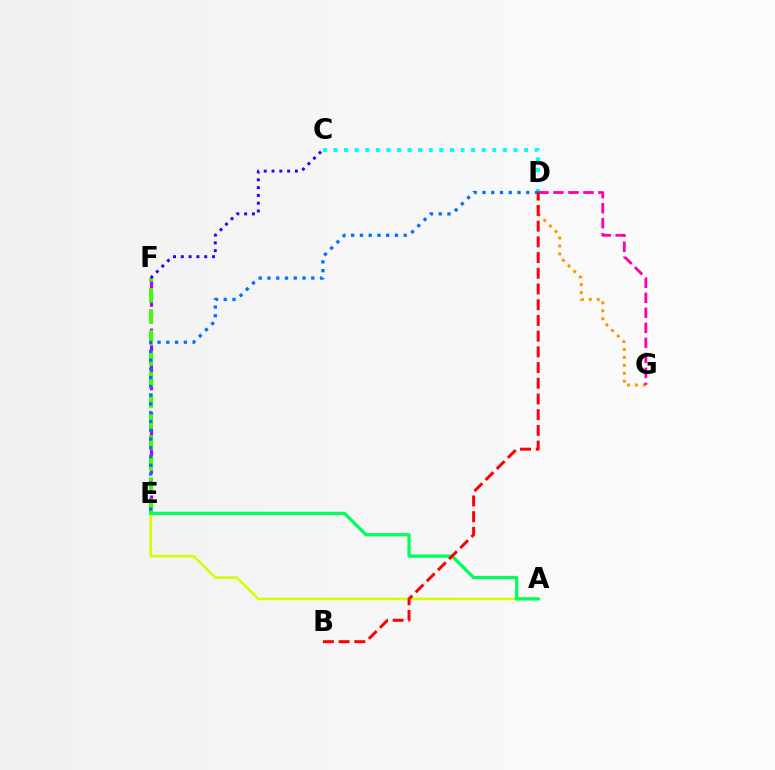{('C', 'D'): [{'color': '#00fff6', 'line_style': 'dotted', 'thickness': 2.88}], ('A', 'E'): [{'color': '#d1ff00', 'line_style': 'solid', 'thickness': 1.82}, {'color': '#00ff5c', 'line_style': 'solid', 'thickness': 2.33}], ('E', 'F'): [{'color': '#b900ff', 'line_style': 'dashed', 'thickness': 2.27}, {'color': '#3dff00', 'line_style': 'dashed', 'thickness': 2.86}], ('D', 'G'): [{'color': '#ff9400', 'line_style': 'dotted', 'thickness': 2.16}, {'color': '#ff00ac', 'line_style': 'dashed', 'thickness': 2.04}], ('D', 'E'): [{'color': '#0074ff', 'line_style': 'dotted', 'thickness': 2.38}], ('C', 'F'): [{'color': '#2500ff', 'line_style': 'dotted', 'thickness': 2.12}], ('B', 'D'): [{'color': '#ff0000', 'line_style': 'dashed', 'thickness': 2.13}]}